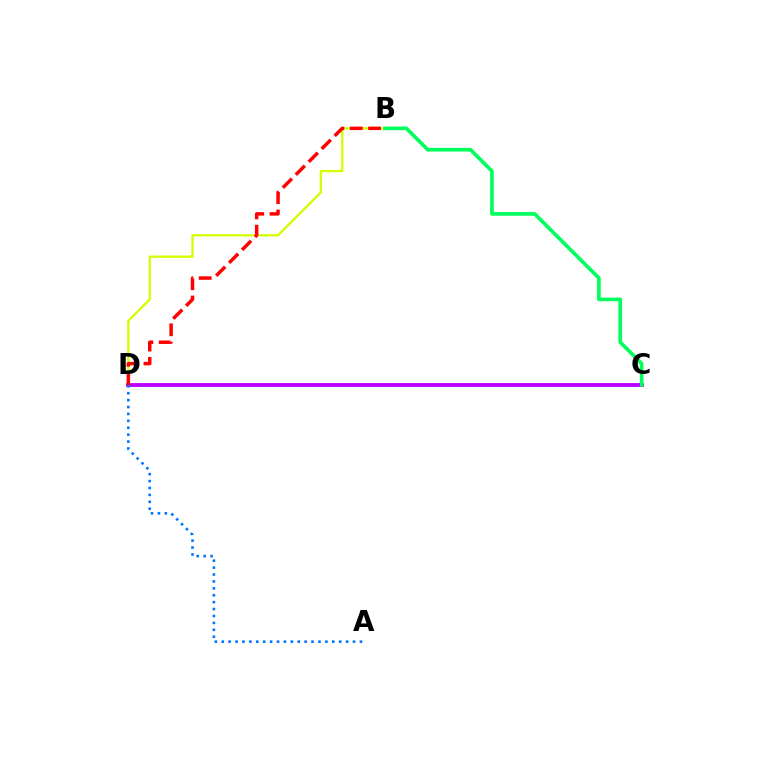{('C', 'D'): [{'color': '#b900ff', 'line_style': 'solid', 'thickness': 2.77}], ('B', 'D'): [{'color': '#d1ff00', 'line_style': 'solid', 'thickness': 1.65}, {'color': '#ff0000', 'line_style': 'dashed', 'thickness': 2.49}], ('A', 'D'): [{'color': '#0074ff', 'line_style': 'dotted', 'thickness': 1.88}], ('B', 'C'): [{'color': '#00ff5c', 'line_style': 'solid', 'thickness': 2.62}]}